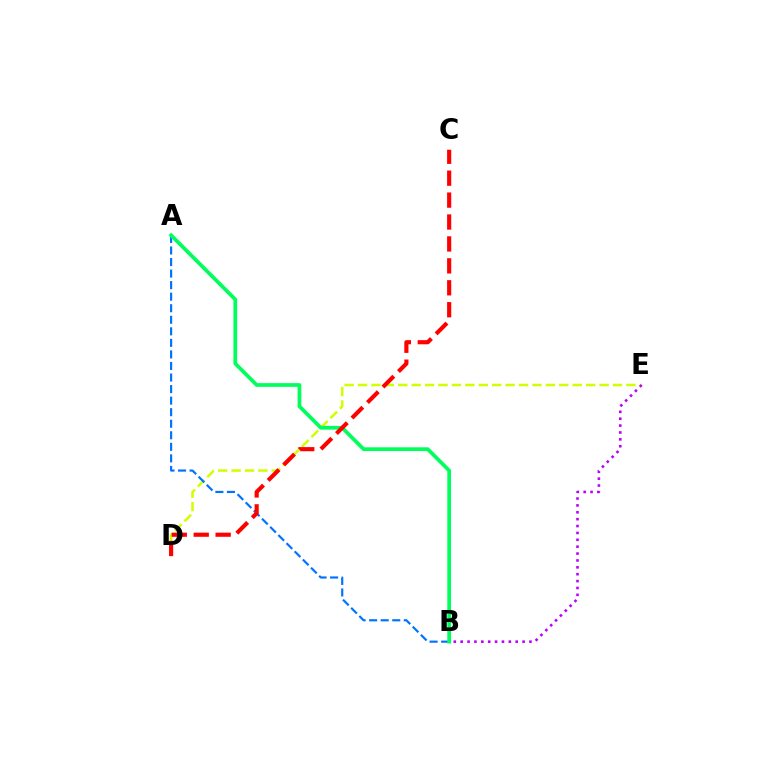{('D', 'E'): [{'color': '#d1ff00', 'line_style': 'dashed', 'thickness': 1.82}], ('B', 'E'): [{'color': '#b900ff', 'line_style': 'dotted', 'thickness': 1.87}], ('A', 'B'): [{'color': '#0074ff', 'line_style': 'dashed', 'thickness': 1.57}, {'color': '#00ff5c', 'line_style': 'solid', 'thickness': 2.69}], ('C', 'D'): [{'color': '#ff0000', 'line_style': 'dashed', 'thickness': 2.98}]}